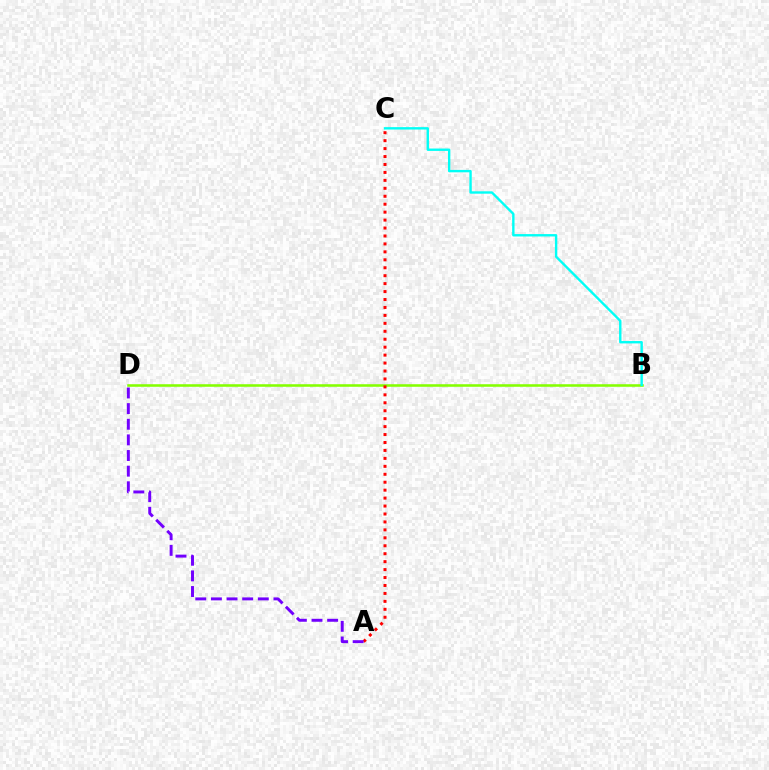{('B', 'D'): [{'color': '#84ff00', 'line_style': 'solid', 'thickness': 1.84}], ('B', 'C'): [{'color': '#00fff6', 'line_style': 'solid', 'thickness': 1.72}], ('A', 'C'): [{'color': '#ff0000', 'line_style': 'dotted', 'thickness': 2.16}], ('A', 'D'): [{'color': '#7200ff', 'line_style': 'dashed', 'thickness': 2.12}]}